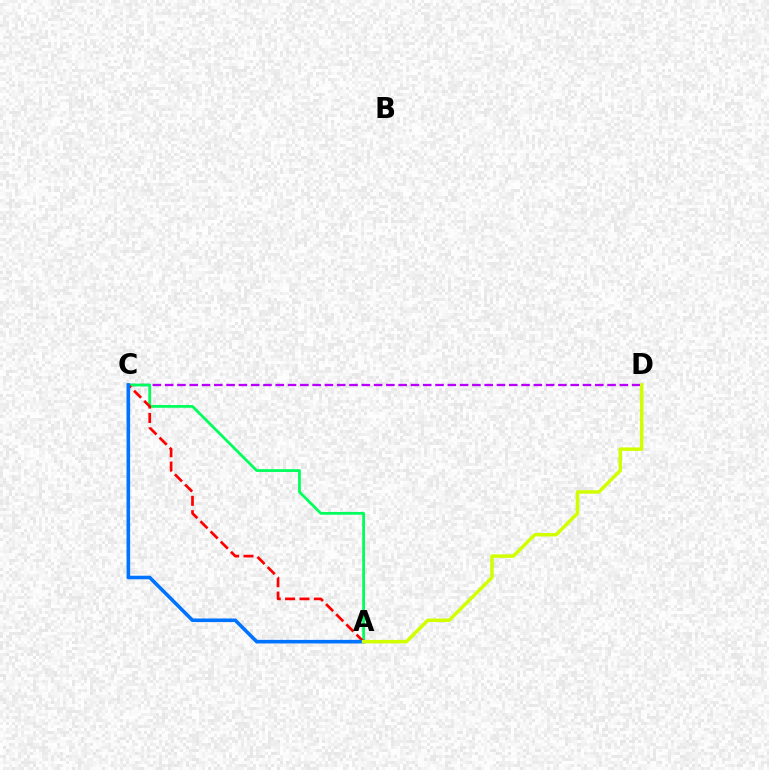{('C', 'D'): [{'color': '#b900ff', 'line_style': 'dashed', 'thickness': 1.67}], ('A', 'C'): [{'color': '#00ff5c', 'line_style': 'solid', 'thickness': 2.0}, {'color': '#ff0000', 'line_style': 'dashed', 'thickness': 1.95}, {'color': '#0074ff', 'line_style': 'solid', 'thickness': 2.58}], ('A', 'D'): [{'color': '#d1ff00', 'line_style': 'solid', 'thickness': 2.51}]}